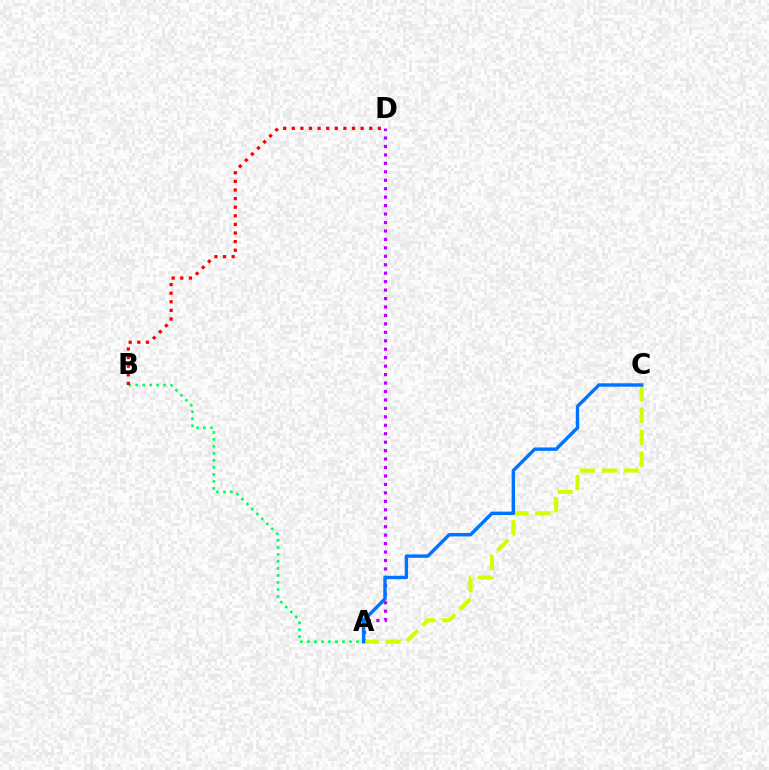{('A', 'D'): [{'color': '#b900ff', 'line_style': 'dotted', 'thickness': 2.3}], ('A', 'C'): [{'color': '#d1ff00', 'line_style': 'dashed', 'thickness': 2.97}, {'color': '#0074ff', 'line_style': 'solid', 'thickness': 2.45}], ('A', 'B'): [{'color': '#00ff5c', 'line_style': 'dotted', 'thickness': 1.9}], ('B', 'D'): [{'color': '#ff0000', 'line_style': 'dotted', 'thickness': 2.34}]}